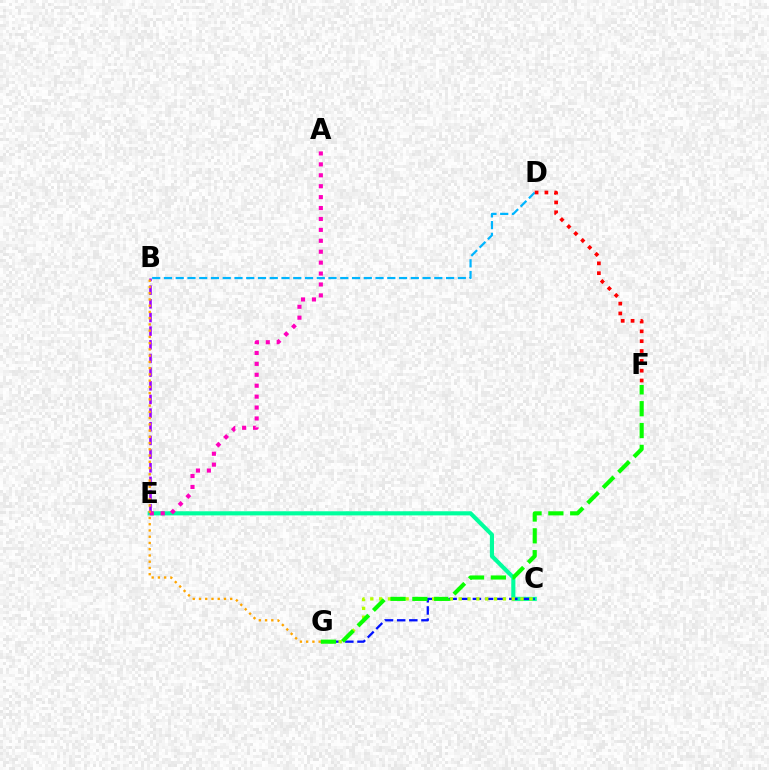{('B', 'D'): [{'color': '#00b5ff', 'line_style': 'dashed', 'thickness': 1.6}], ('C', 'E'): [{'color': '#00ff9d', 'line_style': 'solid', 'thickness': 2.97}], ('B', 'E'): [{'color': '#9b00ff', 'line_style': 'dashed', 'thickness': 1.86}], ('C', 'G'): [{'color': '#0010ff', 'line_style': 'dashed', 'thickness': 1.65}, {'color': '#b3ff00', 'line_style': 'dotted', 'thickness': 2.4}], ('A', 'E'): [{'color': '#ff00bd', 'line_style': 'dotted', 'thickness': 2.97}], ('B', 'G'): [{'color': '#ffa500', 'line_style': 'dotted', 'thickness': 1.7}], ('D', 'F'): [{'color': '#ff0000', 'line_style': 'dotted', 'thickness': 2.67}], ('F', 'G'): [{'color': '#08ff00', 'line_style': 'dashed', 'thickness': 2.97}]}